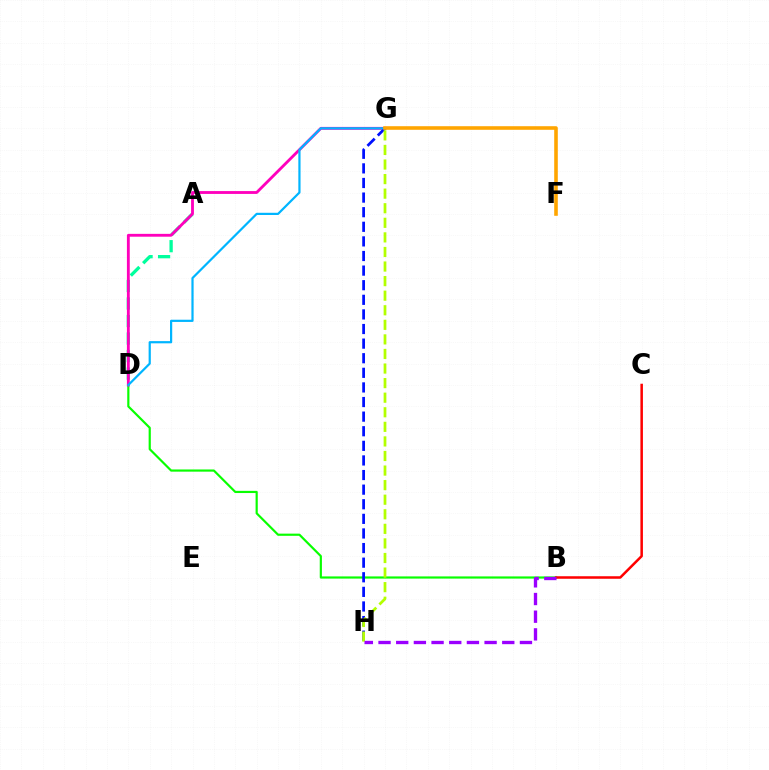{('A', 'D'): [{'color': '#00ff9d', 'line_style': 'dashed', 'thickness': 2.38}], ('B', 'D'): [{'color': '#08ff00', 'line_style': 'solid', 'thickness': 1.57}], ('D', 'G'): [{'color': '#ff00bd', 'line_style': 'solid', 'thickness': 2.05}, {'color': '#00b5ff', 'line_style': 'solid', 'thickness': 1.59}], ('G', 'H'): [{'color': '#0010ff', 'line_style': 'dashed', 'thickness': 1.98}, {'color': '#b3ff00', 'line_style': 'dashed', 'thickness': 1.98}], ('B', 'C'): [{'color': '#ff0000', 'line_style': 'solid', 'thickness': 1.82}], ('F', 'G'): [{'color': '#ffa500', 'line_style': 'solid', 'thickness': 2.59}], ('B', 'H'): [{'color': '#9b00ff', 'line_style': 'dashed', 'thickness': 2.4}]}